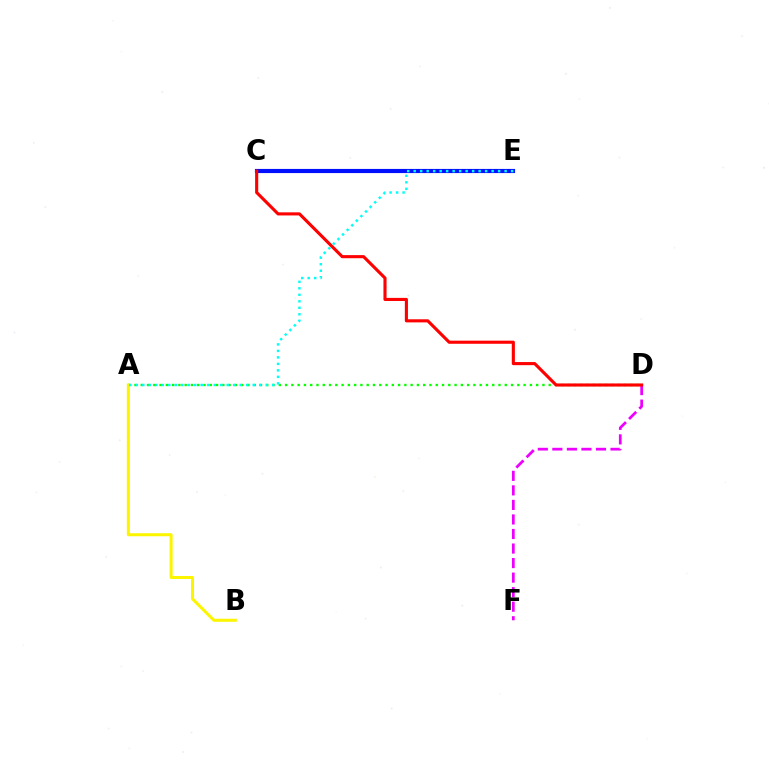{('C', 'E'): [{'color': '#0010ff', 'line_style': 'solid', 'thickness': 2.99}], ('D', 'F'): [{'color': '#ee00ff', 'line_style': 'dashed', 'thickness': 1.98}], ('A', 'D'): [{'color': '#08ff00', 'line_style': 'dotted', 'thickness': 1.71}], ('C', 'D'): [{'color': '#ff0000', 'line_style': 'solid', 'thickness': 2.24}], ('A', 'B'): [{'color': '#fcf500', 'line_style': 'solid', 'thickness': 2.18}], ('A', 'E'): [{'color': '#00fff6', 'line_style': 'dotted', 'thickness': 1.76}]}